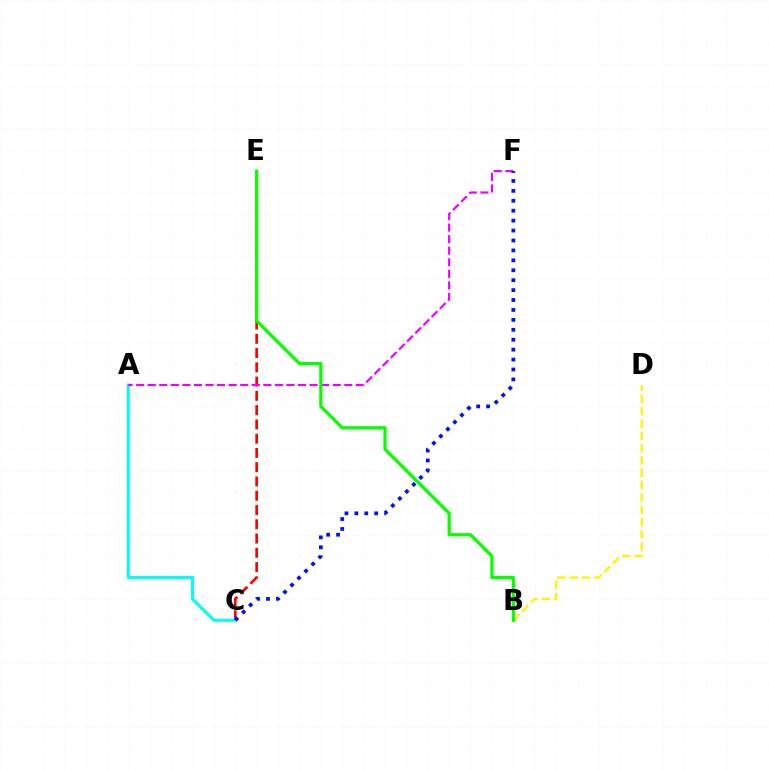{('C', 'E'): [{'color': '#ff0000', 'line_style': 'dashed', 'thickness': 1.94}], ('A', 'C'): [{'color': '#00fff6', 'line_style': 'solid', 'thickness': 2.19}], ('A', 'F'): [{'color': '#ee00ff', 'line_style': 'dashed', 'thickness': 1.57}], ('B', 'D'): [{'color': '#fcf500', 'line_style': 'dashed', 'thickness': 1.67}], ('B', 'E'): [{'color': '#08ff00', 'line_style': 'solid', 'thickness': 2.32}], ('C', 'F'): [{'color': '#0010ff', 'line_style': 'dotted', 'thickness': 2.7}]}